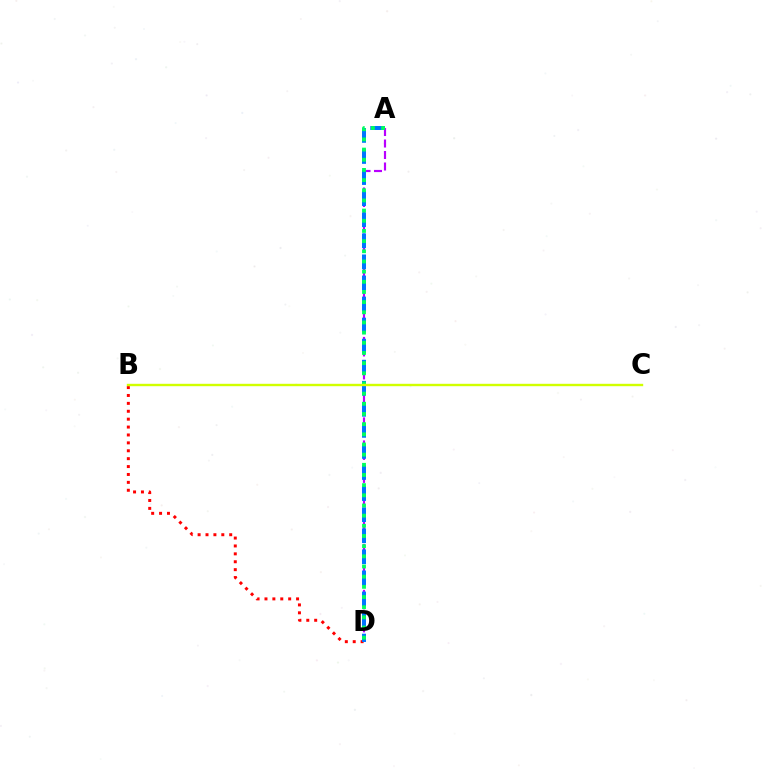{('B', 'D'): [{'color': '#ff0000', 'line_style': 'dotted', 'thickness': 2.15}], ('A', 'D'): [{'color': '#b900ff', 'line_style': 'dashed', 'thickness': 1.56}, {'color': '#0074ff', 'line_style': 'dashed', 'thickness': 2.86}, {'color': '#00ff5c', 'line_style': 'dotted', 'thickness': 2.76}], ('B', 'C'): [{'color': '#d1ff00', 'line_style': 'solid', 'thickness': 1.72}]}